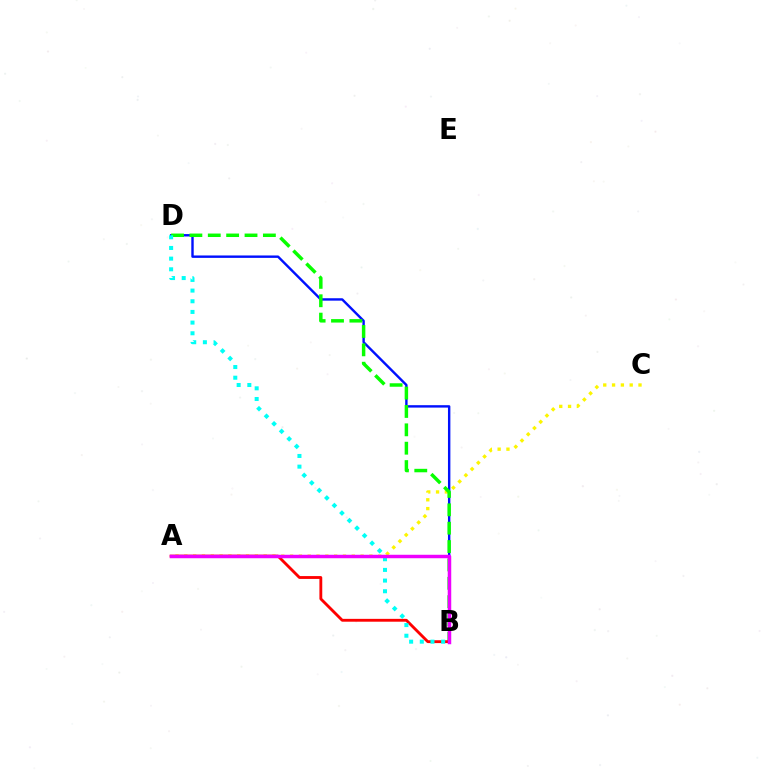{('B', 'D'): [{'color': '#0010ff', 'line_style': 'solid', 'thickness': 1.73}, {'color': '#08ff00', 'line_style': 'dashed', 'thickness': 2.5}, {'color': '#00fff6', 'line_style': 'dotted', 'thickness': 2.9}], ('A', 'C'): [{'color': '#fcf500', 'line_style': 'dotted', 'thickness': 2.39}], ('A', 'B'): [{'color': '#ff0000', 'line_style': 'solid', 'thickness': 2.05}, {'color': '#ee00ff', 'line_style': 'solid', 'thickness': 2.5}]}